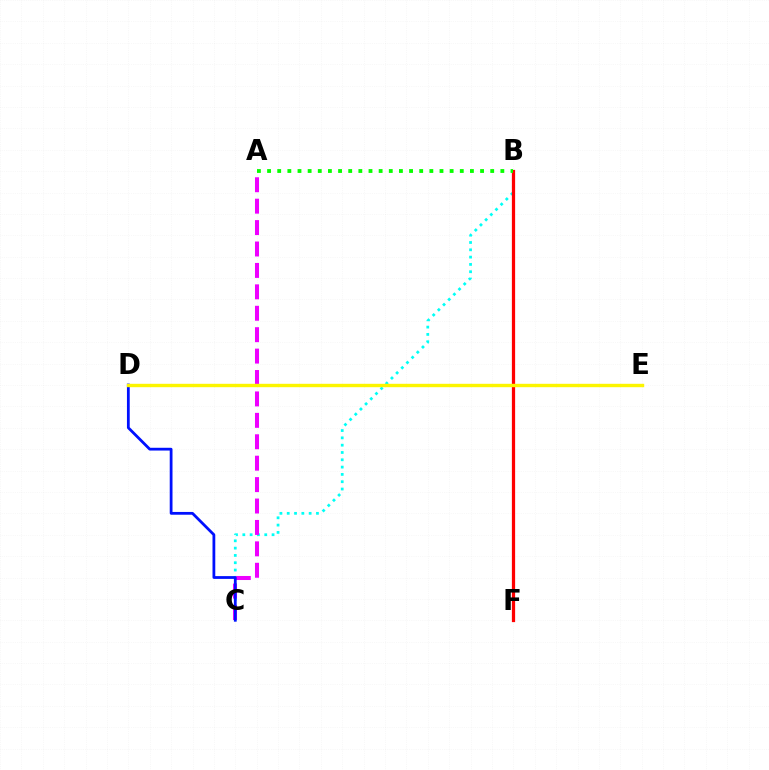{('B', 'C'): [{'color': '#00fff6', 'line_style': 'dotted', 'thickness': 1.99}], ('B', 'F'): [{'color': '#ff0000', 'line_style': 'solid', 'thickness': 2.33}], ('A', 'C'): [{'color': '#ee00ff', 'line_style': 'dashed', 'thickness': 2.91}], ('C', 'D'): [{'color': '#0010ff', 'line_style': 'solid', 'thickness': 2.0}], ('D', 'E'): [{'color': '#fcf500', 'line_style': 'solid', 'thickness': 2.44}], ('A', 'B'): [{'color': '#08ff00', 'line_style': 'dotted', 'thickness': 2.76}]}